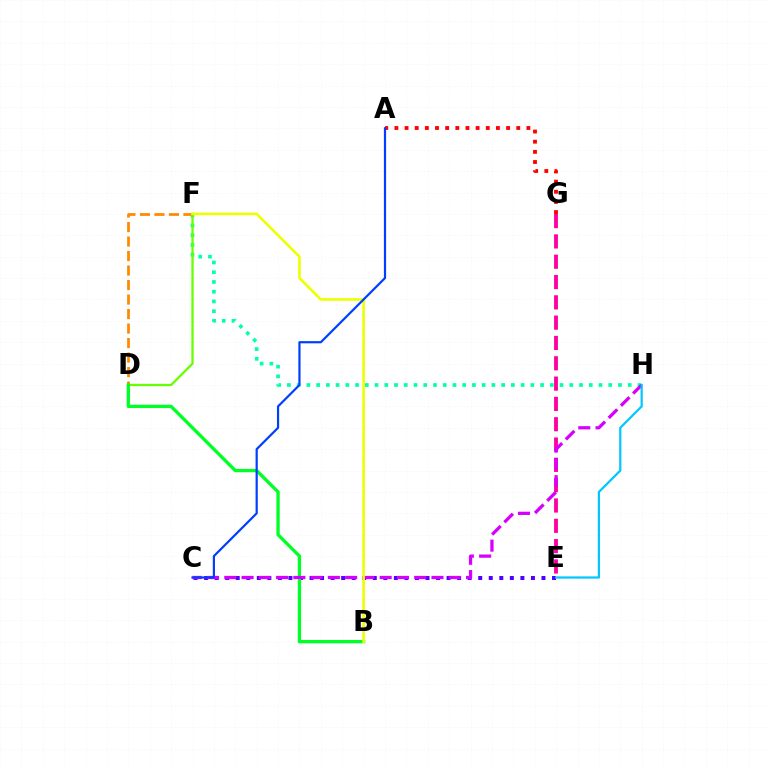{('F', 'H'): [{'color': '#00ffaf', 'line_style': 'dotted', 'thickness': 2.65}], ('A', 'G'): [{'color': '#ff0000', 'line_style': 'dotted', 'thickness': 2.76}], ('E', 'G'): [{'color': '#ff00a0', 'line_style': 'dashed', 'thickness': 2.76}], ('C', 'E'): [{'color': '#4f00ff', 'line_style': 'dotted', 'thickness': 2.86}], ('D', 'F'): [{'color': '#ff8800', 'line_style': 'dashed', 'thickness': 1.97}, {'color': '#66ff00', 'line_style': 'solid', 'thickness': 1.65}], ('B', 'D'): [{'color': '#00ff27', 'line_style': 'solid', 'thickness': 2.39}], ('C', 'H'): [{'color': '#d600ff', 'line_style': 'dashed', 'thickness': 2.35}], ('B', 'F'): [{'color': '#eeff00', 'line_style': 'solid', 'thickness': 1.9}], ('A', 'C'): [{'color': '#003fff', 'line_style': 'solid', 'thickness': 1.59}], ('E', 'H'): [{'color': '#00c7ff', 'line_style': 'solid', 'thickness': 1.6}]}